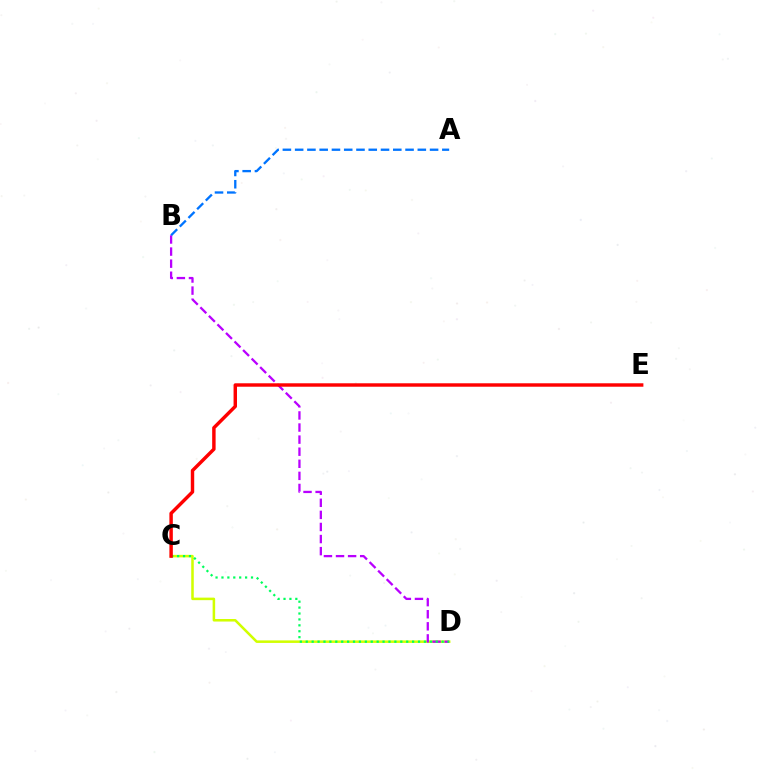{('C', 'D'): [{'color': '#d1ff00', 'line_style': 'solid', 'thickness': 1.83}, {'color': '#00ff5c', 'line_style': 'dotted', 'thickness': 1.61}], ('B', 'D'): [{'color': '#b900ff', 'line_style': 'dashed', 'thickness': 1.64}], ('C', 'E'): [{'color': '#ff0000', 'line_style': 'solid', 'thickness': 2.48}], ('A', 'B'): [{'color': '#0074ff', 'line_style': 'dashed', 'thickness': 1.67}]}